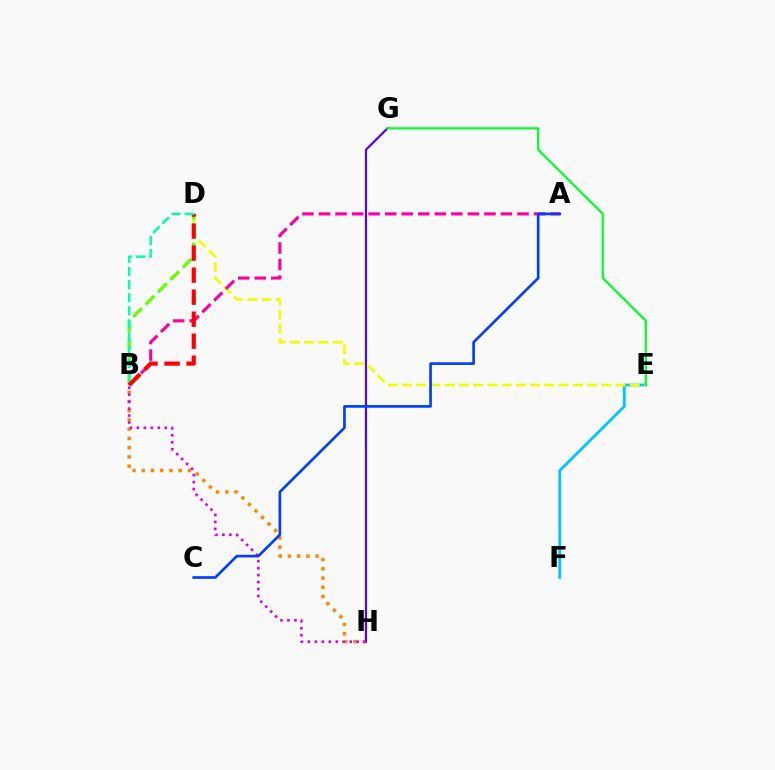{('B', 'H'): [{'color': '#ff8800', 'line_style': 'dotted', 'thickness': 2.51}, {'color': '#d600ff', 'line_style': 'dotted', 'thickness': 1.89}], ('G', 'H'): [{'color': '#4f00ff', 'line_style': 'solid', 'thickness': 1.57}], ('E', 'F'): [{'color': '#00c7ff', 'line_style': 'solid', 'thickness': 2.03}], ('D', 'E'): [{'color': '#eeff00', 'line_style': 'dashed', 'thickness': 1.93}], ('B', 'D'): [{'color': '#66ff00', 'line_style': 'dashed', 'thickness': 2.37}, {'color': '#ff0000', 'line_style': 'dashed', 'thickness': 2.99}, {'color': '#00ffaf', 'line_style': 'dashed', 'thickness': 1.78}], ('A', 'B'): [{'color': '#ff00a0', 'line_style': 'dashed', 'thickness': 2.25}], ('E', 'G'): [{'color': '#00ff27', 'line_style': 'solid', 'thickness': 1.57}], ('A', 'C'): [{'color': '#003fff', 'line_style': 'solid', 'thickness': 1.92}]}